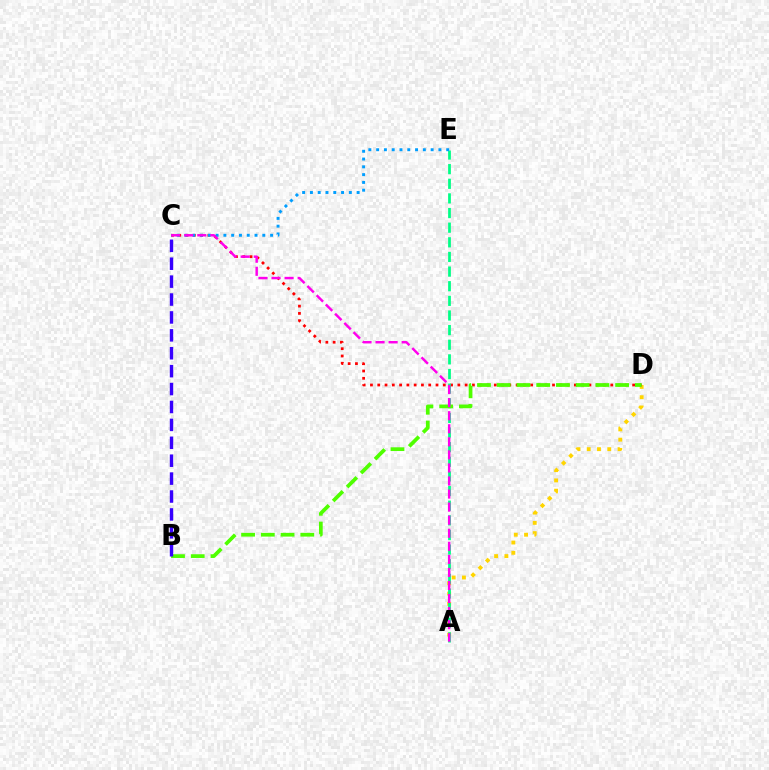{('A', 'D'): [{'color': '#ffd500', 'line_style': 'dotted', 'thickness': 2.79}], ('C', 'D'): [{'color': '#ff0000', 'line_style': 'dotted', 'thickness': 1.98}], ('A', 'E'): [{'color': '#00ff86', 'line_style': 'dashed', 'thickness': 1.99}], ('B', 'D'): [{'color': '#4fff00', 'line_style': 'dashed', 'thickness': 2.68}], ('C', 'E'): [{'color': '#009eff', 'line_style': 'dotted', 'thickness': 2.12}], ('A', 'C'): [{'color': '#ff00ed', 'line_style': 'dashed', 'thickness': 1.77}], ('B', 'C'): [{'color': '#3700ff', 'line_style': 'dashed', 'thickness': 2.43}]}